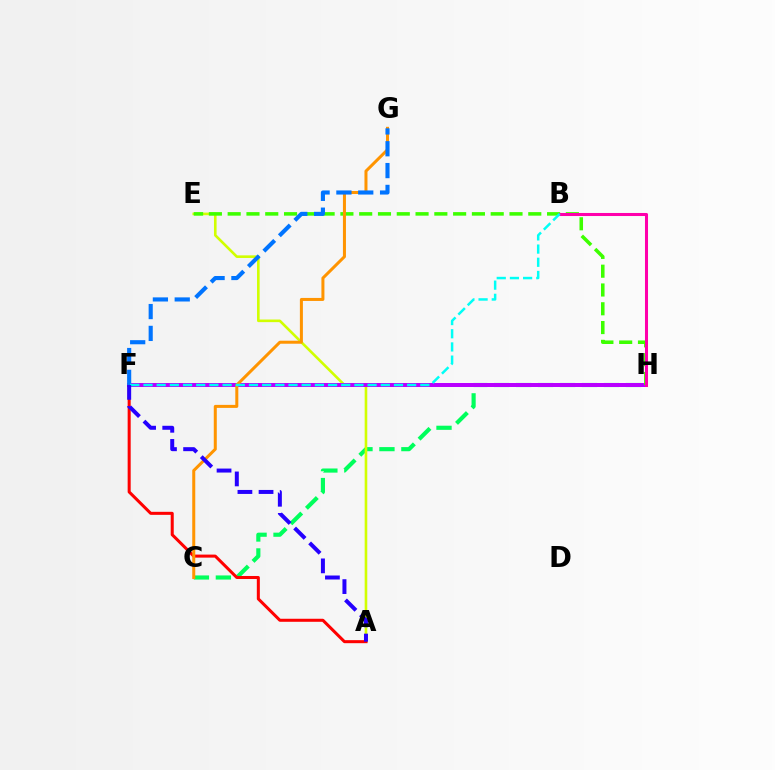{('C', 'H'): [{'color': '#00ff5c', 'line_style': 'dashed', 'thickness': 2.98}], ('A', 'E'): [{'color': '#d1ff00', 'line_style': 'solid', 'thickness': 1.88}], ('F', 'H'): [{'color': '#b900ff', 'line_style': 'solid', 'thickness': 2.88}], ('E', 'H'): [{'color': '#3dff00', 'line_style': 'dashed', 'thickness': 2.55}], ('A', 'F'): [{'color': '#ff0000', 'line_style': 'solid', 'thickness': 2.18}, {'color': '#2500ff', 'line_style': 'dashed', 'thickness': 2.87}], ('C', 'G'): [{'color': '#ff9400', 'line_style': 'solid', 'thickness': 2.17}], ('B', 'H'): [{'color': '#ff00ac', 'line_style': 'solid', 'thickness': 2.2}], ('F', 'G'): [{'color': '#0074ff', 'line_style': 'dashed', 'thickness': 2.97}], ('B', 'F'): [{'color': '#00fff6', 'line_style': 'dashed', 'thickness': 1.79}]}